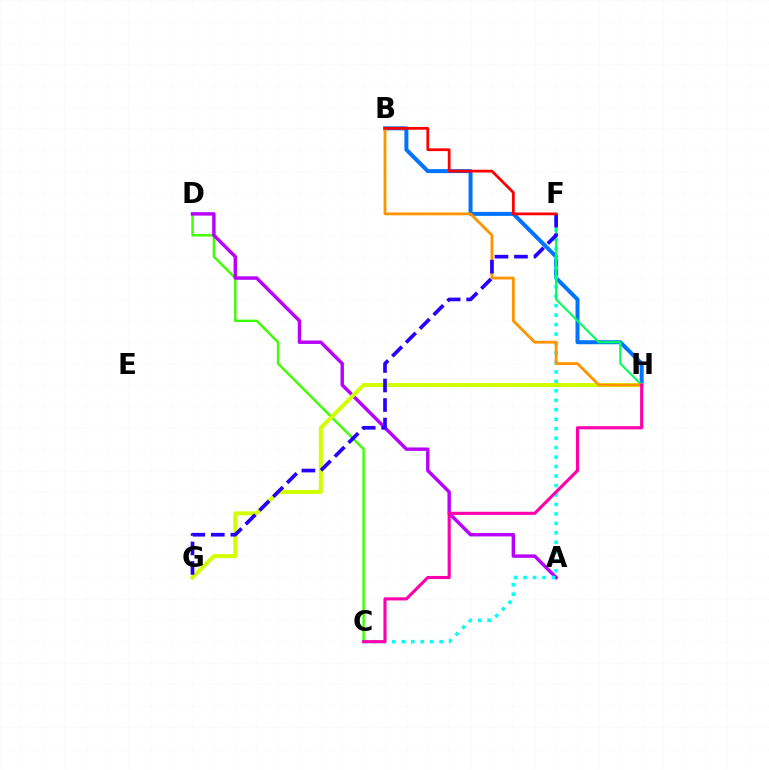{('B', 'H'): [{'color': '#0074ff', 'line_style': 'solid', 'thickness': 2.88}, {'color': '#ff9400', 'line_style': 'solid', 'thickness': 2.03}], ('C', 'D'): [{'color': '#3dff00', 'line_style': 'solid', 'thickness': 1.74}], ('A', 'D'): [{'color': '#b900ff', 'line_style': 'solid', 'thickness': 2.47}], ('C', 'F'): [{'color': '#00fff6', 'line_style': 'dotted', 'thickness': 2.57}], ('G', 'H'): [{'color': '#d1ff00', 'line_style': 'solid', 'thickness': 2.89}], ('F', 'H'): [{'color': '#00ff5c', 'line_style': 'solid', 'thickness': 1.51}], ('F', 'G'): [{'color': '#2500ff', 'line_style': 'dashed', 'thickness': 2.65}], ('B', 'F'): [{'color': '#ff0000', 'line_style': 'solid', 'thickness': 1.99}], ('C', 'H'): [{'color': '#ff00ac', 'line_style': 'solid', 'thickness': 2.24}]}